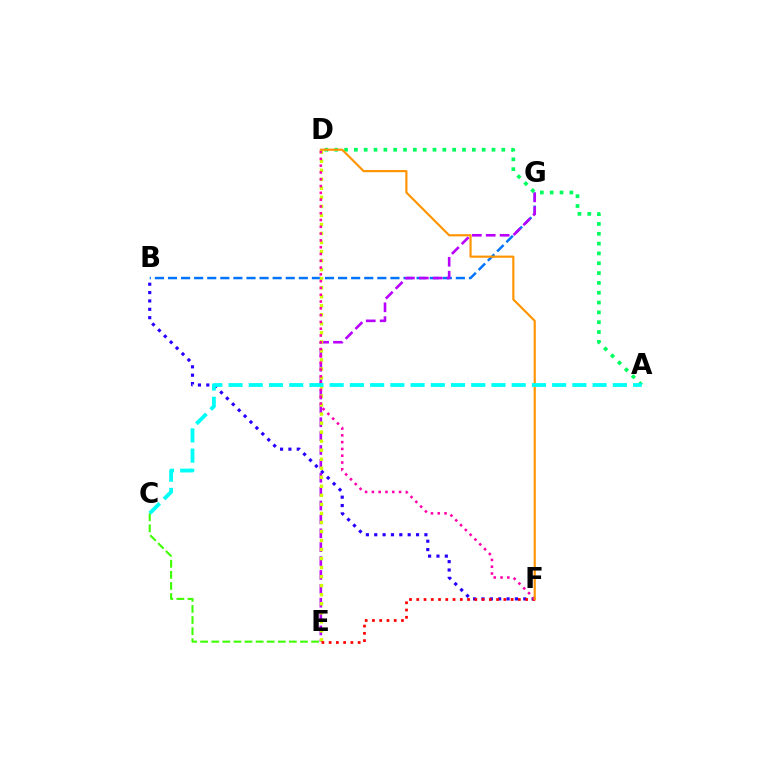{('B', 'G'): [{'color': '#0074ff', 'line_style': 'dashed', 'thickness': 1.78}], ('B', 'F'): [{'color': '#2500ff', 'line_style': 'dotted', 'thickness': 2.27}], ('E', 'G'): [{'color': '#b900ff', 'line_style': 'dashed', 'thickness': 1.89}], ('C', 'E'): [{'color': '#3dff00', 'line_style': 'dashed', 'thickness': 1.51}], ('D', 'E'): [{'color': '#d1ff00', 'line_style': 'dotted', 'thickness': 2.45}], ('A', 'D'): [{'color': '#00ff5c', 'line_style': 'dotted', 'thickness': 2.67}], ('E', 'F'): [{'color': '#ff0000', 'line_style': 'dotted', 'thickness': 1.97}], ('D', 'F'): [{'color': '#ff00ac', 'line_style': 'dotted', 'thickness': 1.85}, {'color': '#ff9400', 'line_style': 'solid', 'thickness': 1.55}], ('A', 'C'): [{'color': '#00fff6', 'line_style': 'dashed', 'thickness': 2.75}]}